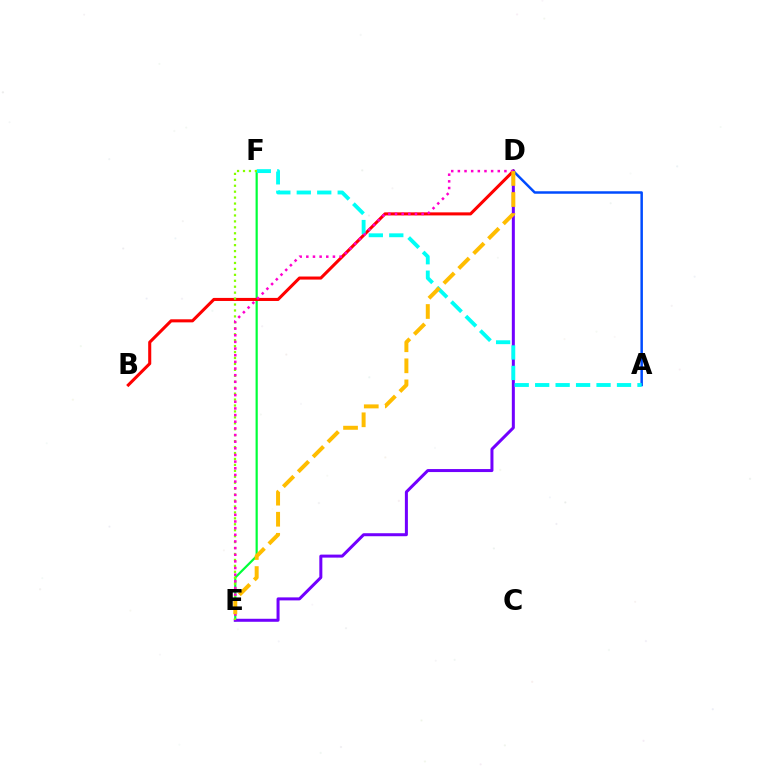{('E', 'F'): [{'color': '#00ff39', 'line_style': 'solid', 'thickness': 1.59}, {'color': '#84ff00', 'line_style': 'dotted', 'thickness': 1.61}], ('B', 'D'): [{'color': '#ff0000', 'line_style': 'solid', 'thickness': 2.2}], ('A', 'D'): [{'color': '#004bff', 'line_style': 'solid', 'thickness': 1.79}], ('D', 'E'): [{'color': '#7200ff', 'line_style': 'solid', 'thickness': 2.17}, {'color': '#ff00cf', 'line_style': 'dotted', 'thickness': 1.81}, {'color': '#ffbd00', 'line_style': 'dashed', 'thickness': 2.86}], ('A', 'F'): [{'color': '#00fff6', 'line_style': 'dashed', 'thickness': 2.78}]}